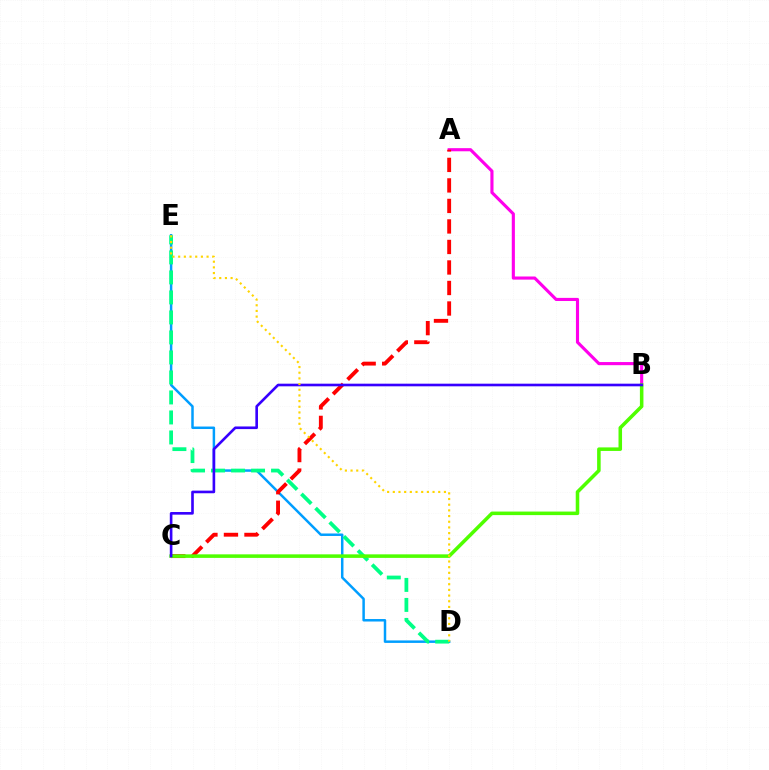{('D', 'E'): [{'color': '#009eff', 'line_style': 'solid', 'thickness': 1.79}, {'color': '#00ff86', 'line_style': 'dashed', 'thickness': 2.72}, {'color': '#ffd500', 'line_style': 'dotted', 'thickness': 1.54}], ('A', 'B'): [{'color': '#ff00ed', 'line_style': 'solid', 'thickness': 2.25}], ('A', 'C'): [{'color': '#ff0000', 'line_style': 'dashed', 'thickness': 2.79}], ('B', 'C'): [{'color': '#4fff00', 'line_style': 'solid', 'thickness': 2.55}, {'color': '#3700ff', 'line_style': 'solid', 'thickness': 1.9}]}